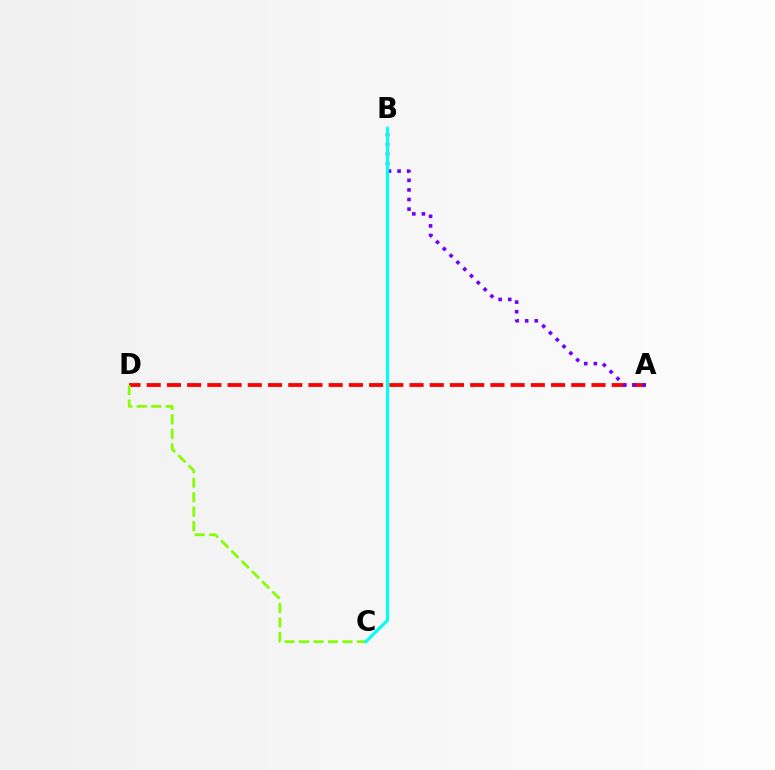{('A', 'D'): [{'color': '#ff0000', 'line_style': 'dashed', 'thickness': 2.75}], ('C', 'D'): [{'color': '#84ff00', 'line_style': 'dashed', 'thickness': 1.97}], ('A', 'B'): [{'color': '#7200ff', 'line_style': 'dotted', 'thickness': 2.6}], ('B', 'C'): [{'color': '#00fff6', 'line_style': 'solid', 'thickness': 2.26}]}